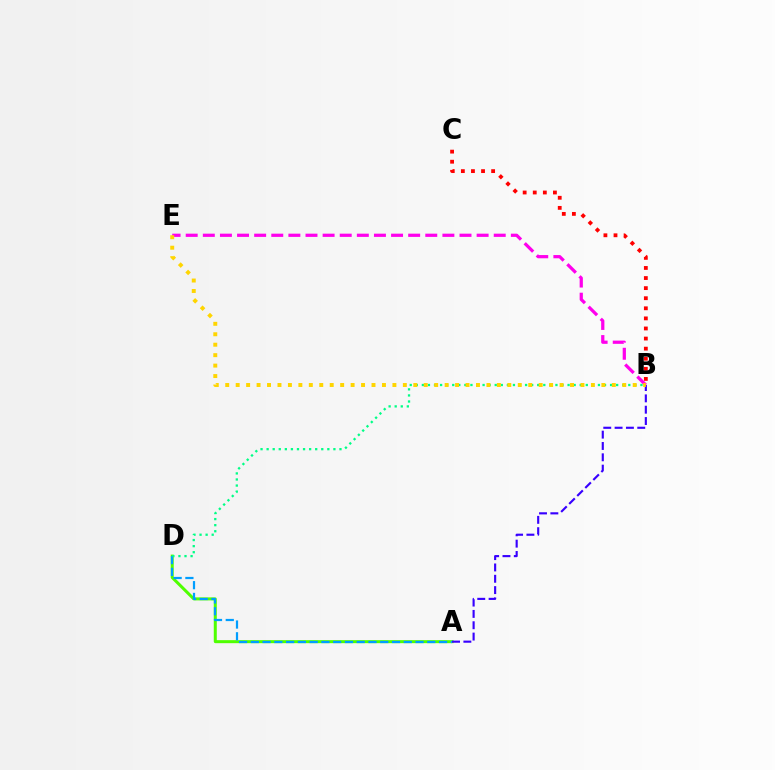{('A', 'D'): [{'color': '#4fff00', 'line_style': 'solid', 'thickness': 2.17}, {'color': '#009eff', 'line_style': 'dashed', 'thickness': 1.6}], ('B', 'D'): [{'color': '#00ff86', 'line_style': 'dotted', 'thickness': 1.65}], ('A', 'B'): [{'color': '#3700ff', 'line_style': 'dashed', 'thickness': 1.54}], ('B', 'C'): [{'color': '#ff0000', 'line_style': 'dotted', 'thickness': 2.74}], ('B', 'E'): [{'color': '#ff00ed', 'line_style': 'dashed', 'thickness': 2.32}, {'color': '#ffd500', 'line_style': 'dotted', 'thickness': 2.84}]}